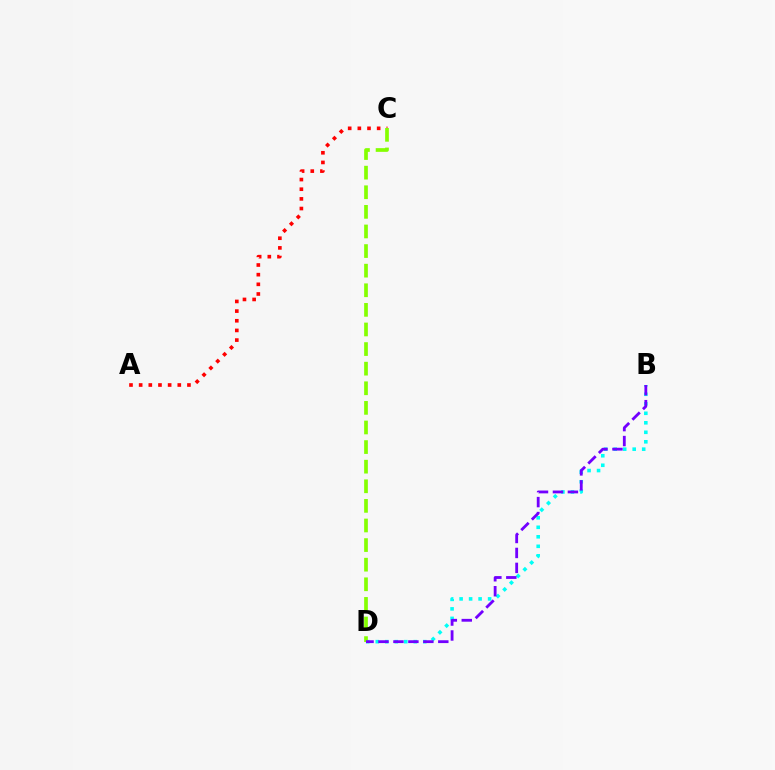{('B', 'D'): [{'color': '#00fff6', 'line_style': 'dotted', 'thickness': 2.58}, {'color': '#7200ff', 'line_style': 'dashed', 'thickness': 2.03}], ('A', 'C'): [{'color': '#ff0000', 'line_style': 'dotted', 'thickness': 2.62}], ('C', 'D'): [{'color': '#84ff00', 'line_style': 'dashed', 'thickness': 2.66}]}